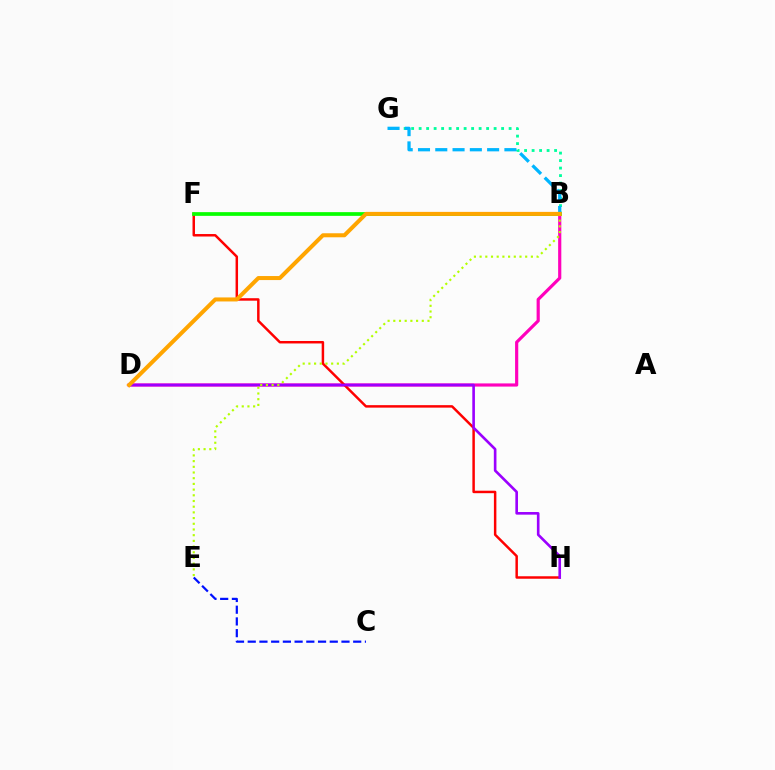{('B', 'D'): [{'color': '#ff00bd', 'line_style': 'solid', 'thickness': 2.28}, {'color': '#ffa500', 'line_style': 'solid', 'thickness': 2.9}], ('F', 'H'): [{'color': '#ff0000', 'line_style': 'solid', 'thickness': 1.78}], ('B', 'G'): [{'color': '#00ff9d', 'line_style': 'dotted', 'thickness': 2.04}, {'color': '#00b5ff', 'line_style': 'dashed', 'thickness': 2.35}], ('D', 'H'): [{'color': '#9b00ff', 'line_style': 'solid', 'thickness': 1.89}], ('B', 'F'): [{'color': '#08ff00', 'line_style': 'solid', 'thickness': 2.68}], ('B', 'E'): [{'color': '#b3ff00', 'line_style': 'dotted', 'thickness': 1.55}], ('C', 'E'): [{'color': '#0010ff', 'line_style': 'dashed', 'thickness': 1.59}]}